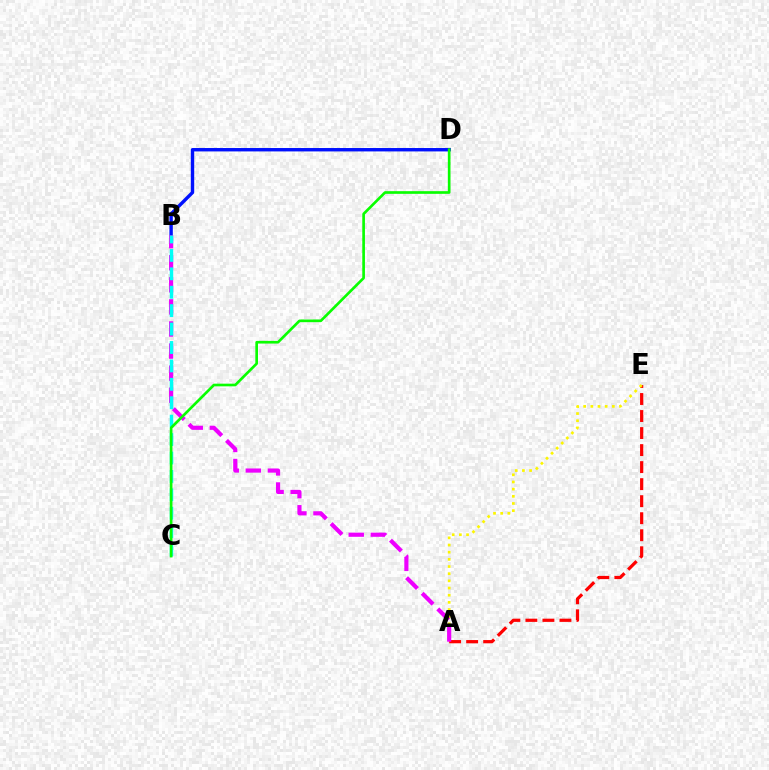{('A', 'E'): [{'color': '#ff0000', 'line_style': 'dashed', 'thickness': 2.31}, {'color': '#fcf500', 'line_style': 'dotted', 'thickness': 1.95}], ('B', 'D'): [{'color': '#0010ff', 'line_style': 'solid', 'thickness': 2.45}], ('A', 'B'): [{'color': '#ee00ff', 'line_style': 'dashed', 'thickness': 3.0}], ('B', 'C'): [{'color': '#00fff6', 'line_style': 'dashed', 'thickness': 2.5}], ('C', 'D'): [{'color': '#08ff00', 'line_style': 'solid', 'thickness': 1.92}]}